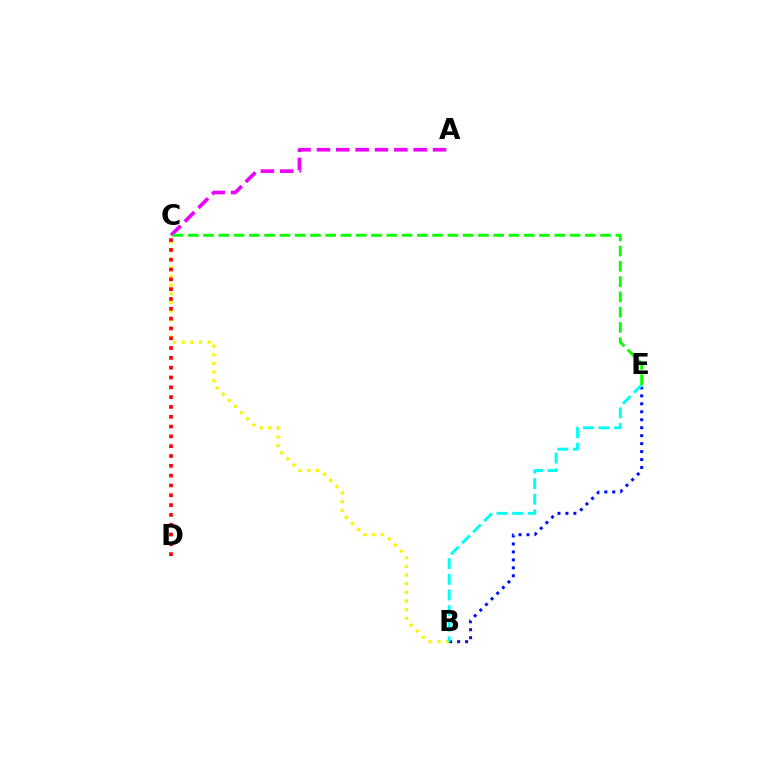{('B', 'E'): [{'color': '#0010ff', 'line_style': 'dotted', 'thickness': 2.16}, {'color': '#00fff6', 'line_style': 'dashed', 'thickness': 2.12}], ('B', 'C'): [{'color': '#fcf500', 'line_style': 'dotted', 'thickness': 2.35}], ('A', 'C'): [{'color': '#ee00ff', 'line_style': 'dashed', 'thickness': 2.63}], ('C', 'E'): [{'color': '#08ff00', 'line_style': 'dashed', 'thickness': 2.07}], ('C', 'D'): [{'color': '#ff0000', 'line_style': 'dotted', 'thickness': 2.67}]}